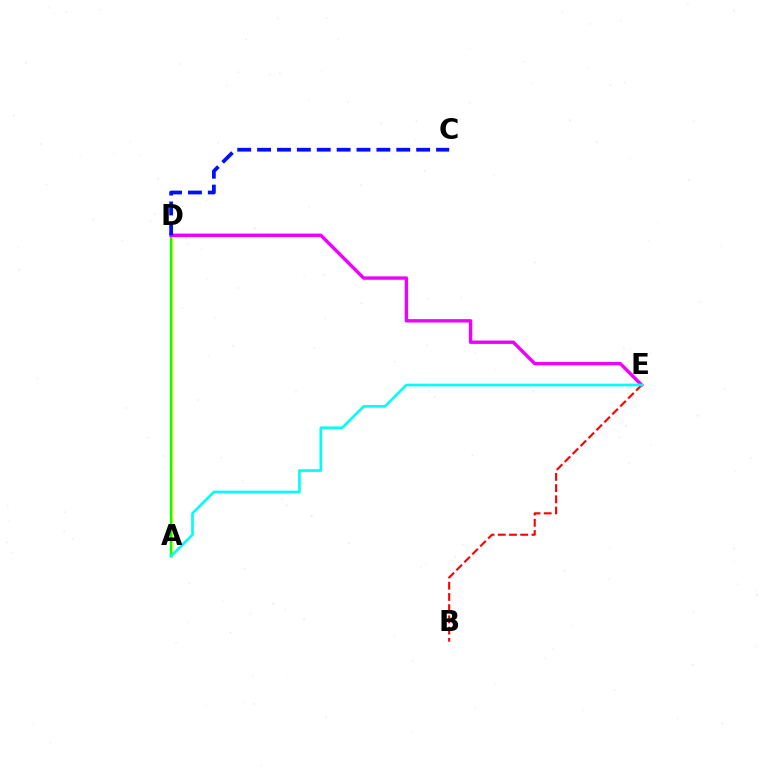{('B', 'E'): [{'color': '#ff0000', 'line_style': 'dashed', 'thickness': 1.52}], ('A', 'D'): [{'color': '#fcf500', 'line_style': 'solid', 'thickness': 2.18}, {'color': '#08ff00', 'line_style': 'solid', 'thickness': 1.66}], ('D', 'E'): [{'color': '#ee00ff', 'line_style': 'solid', 'thickness': 2.45}], ('A', 'E'): [{'color': '#00fff6', 'line_style': 'solid', 'thickness': 1.92}], ('C', 'D'): [{'color': '#0010ff', 'line_style': 'dashed', 'thickness': 2.7}]}